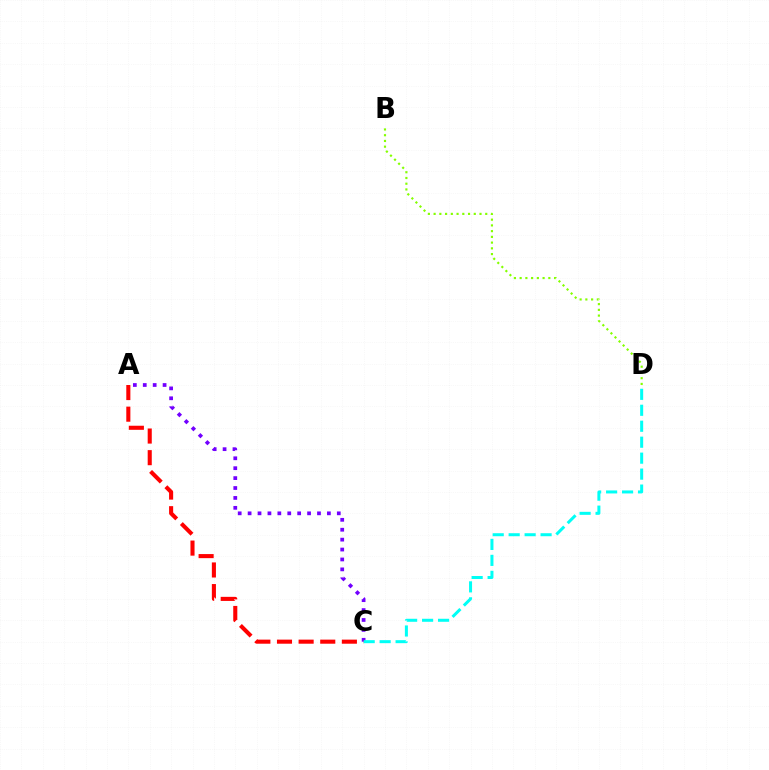{('A', 'C'): [{'color': '#7200ff', 'line_style': 'dotted', 'thickness': 2.69}, {'color': '#ff0000', 'line_style': 'dashed', 'thickness': 2.94}], ('C', 'D'): [{'color': '#00fff6', 'line_style': 'dashed', 'thickness': 2.17}], ('B', 'D'): [{'color': '#84ff00', 'line_style': 'dotted', 'thickness': 1.56}]}